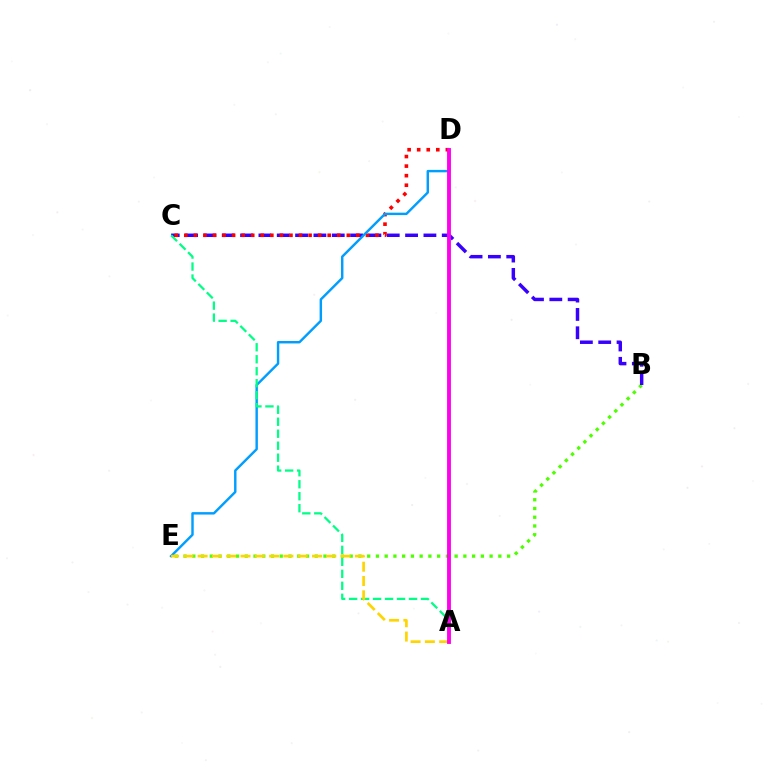{('B', 'E'): [{'color': '#4fff00', 'line_style': 'dotted', 'thickness': 2.38}], ('B', 'C'): [{'color': '#3700ff', 'line_style': 'dashed', 'thickness': 2.49}], ('C', 'D'): [{'color': '#ff0000', 'line_style': 'dotted', 'thickness': 2.6}], ('D', 'E'): [{'color': '#009eff', 'line_style': 'solid', 'thickness': 1.75}], ('A', 'C'): [{'color': '#00ff86', 'line_style': 'dashed', 'thickness': 1.63}], ('A', 'E'): [{'color': '#ffd500', 'line_style': 'dashed', 'thickness': 1.94}], ('A', 'D'): [{'color': '#ff00ed', 'line_style': 'solid', 'thickness': 2.78}]}